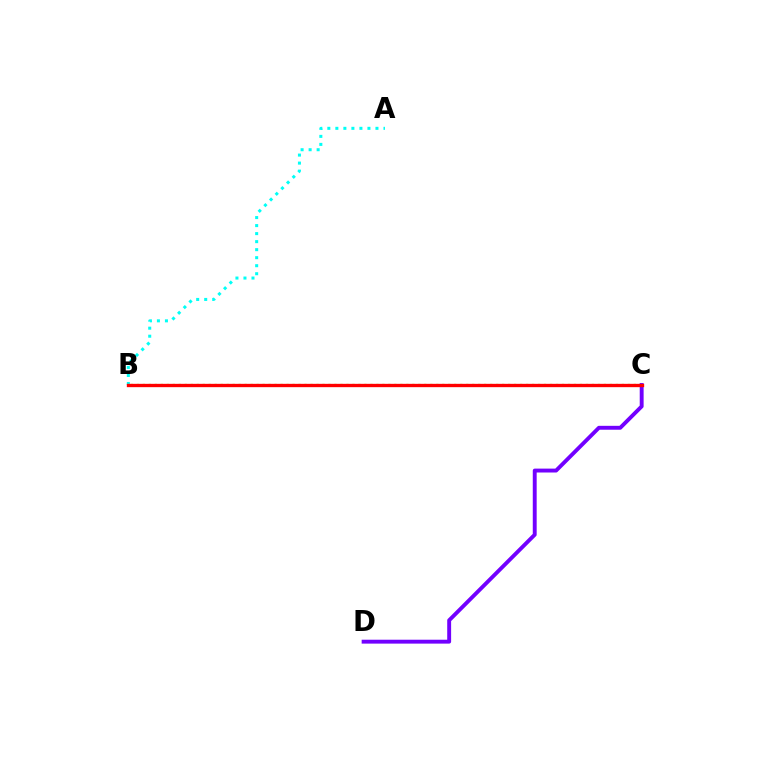{('B', 'C'): [{'color': '#84ff00', 'line_style': 'dotted', 'thickness': 1.63}, {'color': '#ff0000', 'line_style': 'solid', 'thickness': 2.4}], ('C', 'D'): [{'color': '#7200ff', 'line_style': 'solid', 'thickness': 2.81}], ('A', 'B'): [{'color': '#00fff6', 'line_style': 'dotted', 'thickness': 2.18}]}